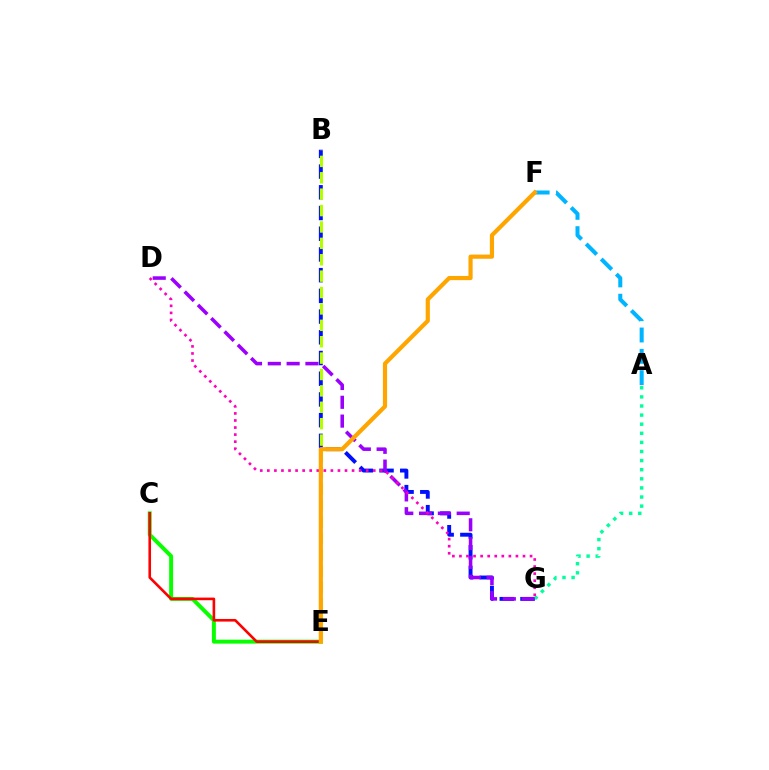{('B', 'G'): [{'color': '#0010ff', 'line_style': 'dashed', 'thickness': 2.81}], ('C', 'E'): [{'color': '#08ff00', 'line_style': 'solid', 'thickness': 2.84}, {'color': '#ff0000', 'line_style': 'solid', 'thickness': 1.89}], ('A', 'G'): [{'color': '#00ff9d', 'line_style': 'dotted', 'thickness': 2.47}], ('D', 'G'): [{'color': '#9b00ff', 'line_style': 'dashed', 'thickness': 2.56}, {'color': '#ff00bd', 'line_style': 'dotted', 'thickness': 1.92}], ('A', 'F'): [{'color': '#00b5ff', 'line_style': 'dashed', 'thickness': 2.9}], ('B', 'E'): [{'color': '#b3ff00', 'line_style': 'dashed', 'thickness': 2.23}], ('E', 'F'): [{'color': '#ffa500', 'line_style': 'solid', 'thickness': 3.0}]}